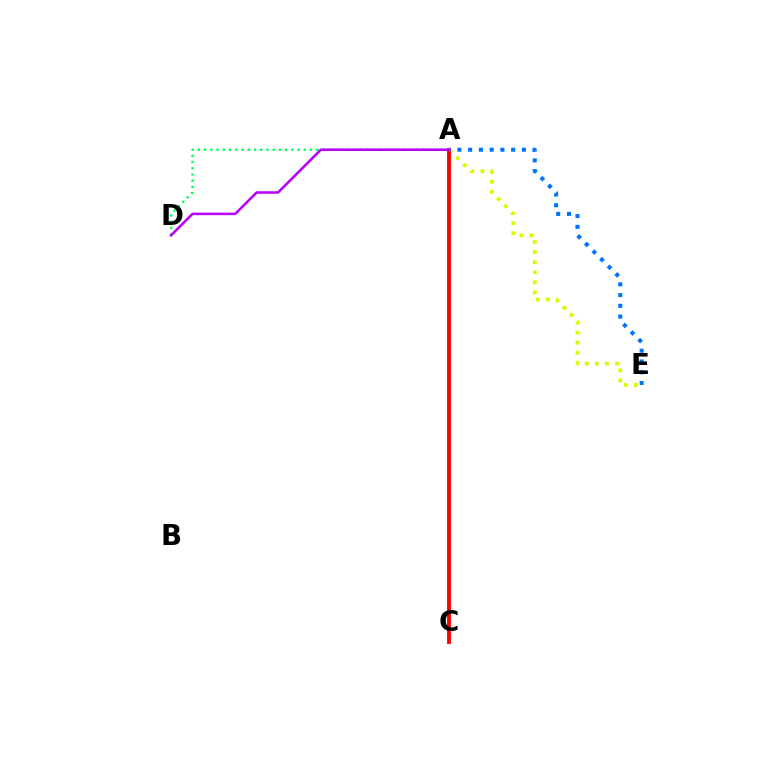{('A', 'D'): [{'color': '#00ff5c', 'line_style': 'dotted', 'thickness': 1.69}, {'color': '#b900ff', 'line_style': 'solid', 'thickness': 1.82}], ('A', 'E'): [{'color': '#d1ff00', 'line_style': 'dotted', 'thickness': 2.73}, {'color': '#0074ff', 'line_style': 'dotted', 'thickness': 2.92}], ('A', 'C'): [{'color': '#ff0000', 'line_style': 'solid', 'thickness': 2.77}]}